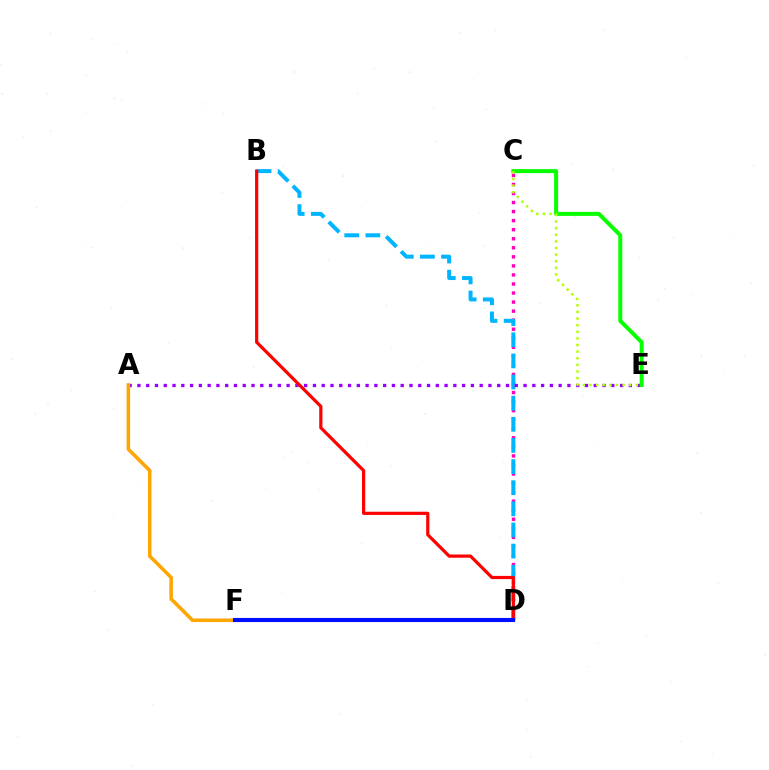{('C', 'D'): [{'color': '#ff00bd', 'line_style': 'dotted', 'thickness': 2.46}], ('B', 'D'): [{'color': '#00b5ff', 'line_style': 'dashed', 'thickness': 2.87}, {'color': '#ff0000', 'line_style': 'solid', 'thickness': 2.31}], ('A', 'E'): [{'color': '#9b00ff', 'line_style': 'dotted', 'thickness': 2.38}], ('C', 'E'): [{'color': '#08ff00', 'line_style': 'solid', 'thickness': 2.87}, {'color': '#b3ff00', 'line_style': 'dotted', 'thickness': 1.8}], ('D', 'F'): [{'color': '#00ff9d', 'line_style': 'dotted', 'thickness': 1.66}, {'color': '#0010ff', 'line_style': 'solid', 'thickness': 2.95}], ('A', 'F'): [{'color': '#ffa500', 'line_style': 'solid', 'thickness': 2.55}]}